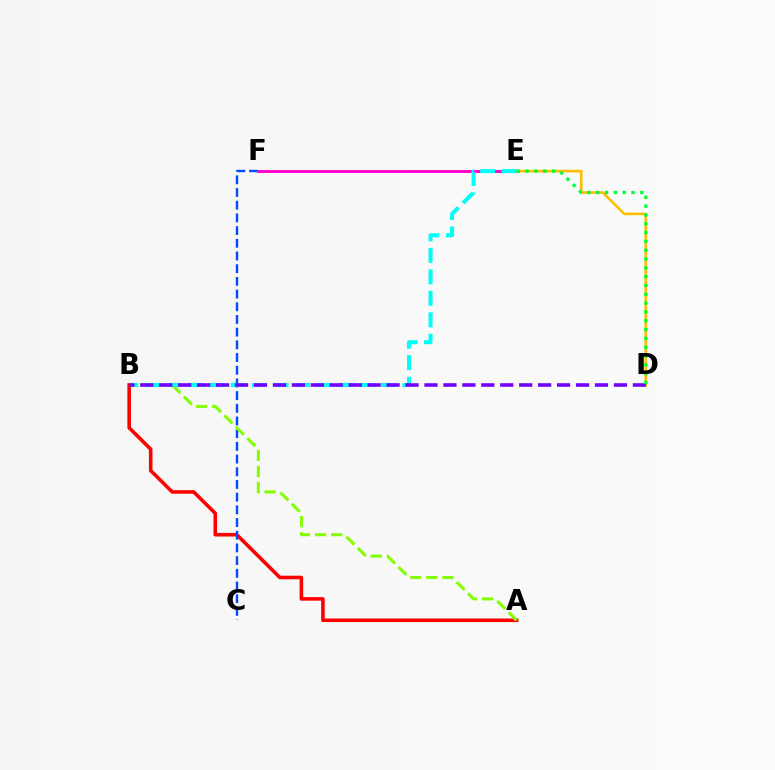{('A', 'B'): [{'color': '#ff0000', 'line_style': 'solid', 'thickness': 2.58}, {'color': '#84ff00', 'line_style': 'dashed', 'thickness': 2.19}], ('C', 'F'): [{'color': '#004bff', 'line_style': 'dashed', 'thickness': 1.72}], ('E', 'F'): [{'color': '#ff00cf', 'line_style': 'solid', 'thickness': 2.06}], ('D', 'E'): [{'color': '#ffbd00', 'line_style': 'solid', 'thickness': 1.89}, {'color': '#00ff39', 'line_style': 'dotted', 'thickness': 2.4}], ('B', 'E'): [{'color': '#00fff6', 'line_style': 'dashed', 'thickness': 2.92}], ('B', 'D'): [{'color': '#7200ff', 'line_style': 'dashed', 'thickness': 2.57}]}